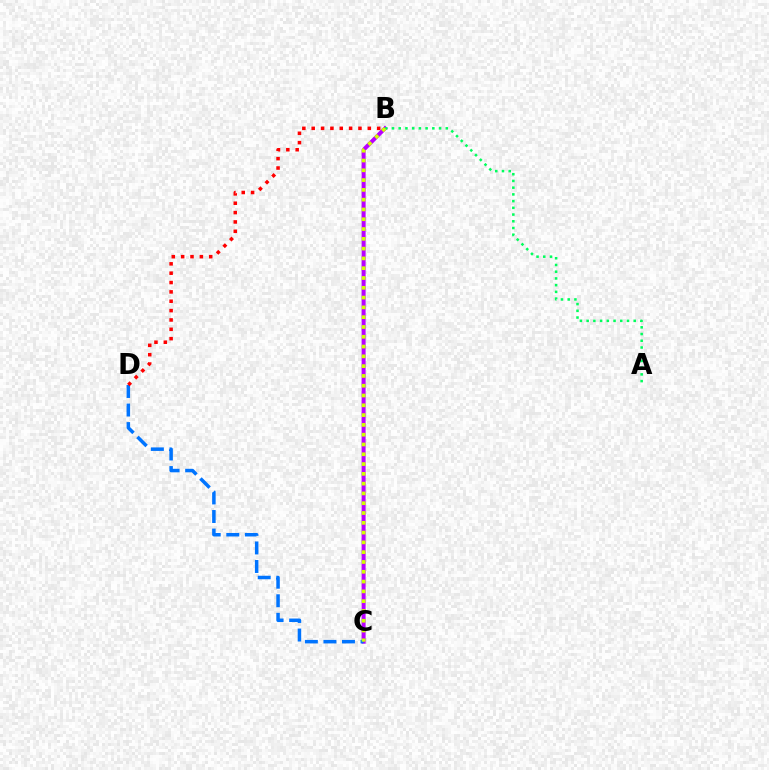{('B', 'C'): [{'color': '#b900ff', 'line_style': 'solid', 'thickness': 2.88}, {'color': '#d1ff00', 'line_style': 'dotted', 'thickness': 2.66}], ('C', 'D'): [{'color': '#0074ff', 'line_style': 'dashed', 'thickness': 2.52}], ('A', 'B'): [{'color': '#00ff5c', 'line_style': 'dotted', 'thickness': 1.83}], ('B', 'D'): [{'color': '#ff0000', 'line_style': 'dotted', 'thickness': 2.54}]}